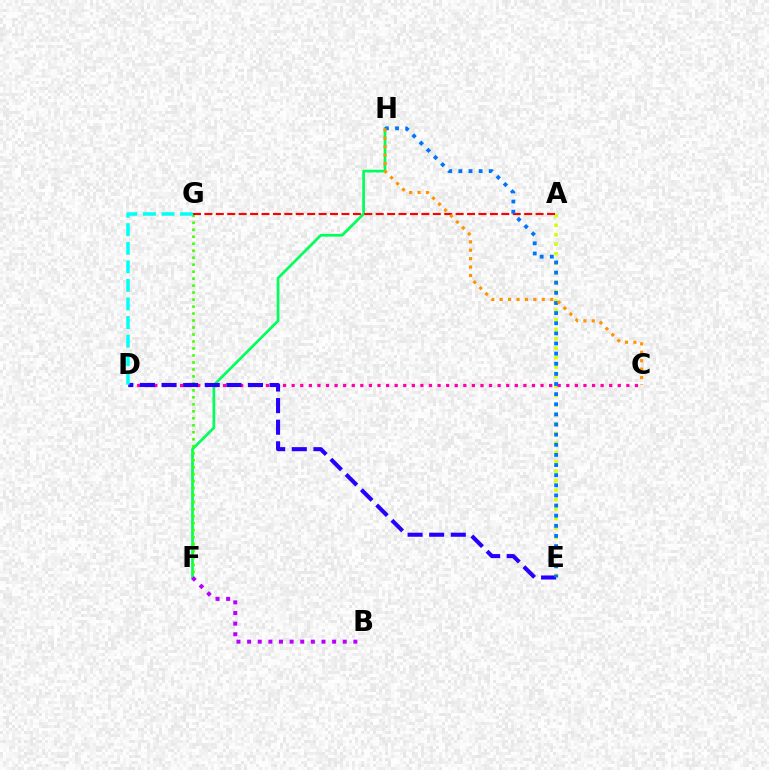{('F', 'H'): [{'color': '#00ff5c', 'line_style': 'solid', 'thickness': 1.94}], ('F', 'G'): [{'color': '#3dff00', 'line_style': 'dotted', 'thickness': 1.9}], ('A', 'E'): [{'color': '#d1ff00', 'line_style': 'dotted', 'thickness': 2.57}], ('A', 'G'): [{'color': '#ff0000', 'line_style': 'dashed', 'thickness': 1.55}], ('C', 'D'): [{'color': '#ff00ac', 'line_style': 'dotted', 'thickness': 2.33}], ('B', 'F'): [{'color': '#b900ff', 'line_style': 'dotted', 'thickness': 2.89}], ('D', 'E'): [{'color': '#2500ff', 'line_style': 'dashed', 'thickness': 2.93}], ('E', 'H'): [{'color': '#0074ff', 'line_style': 'dotted', 'thickness': 2.75}], ('D', 'G'): [{'color': '#00fff6', 'line_style': 'dashed', 'thickness': 2.52}], ('C', 'H'): [{'color': '#ff9400', 'line_style': 'dotted', 'thickness': 2.29}]}